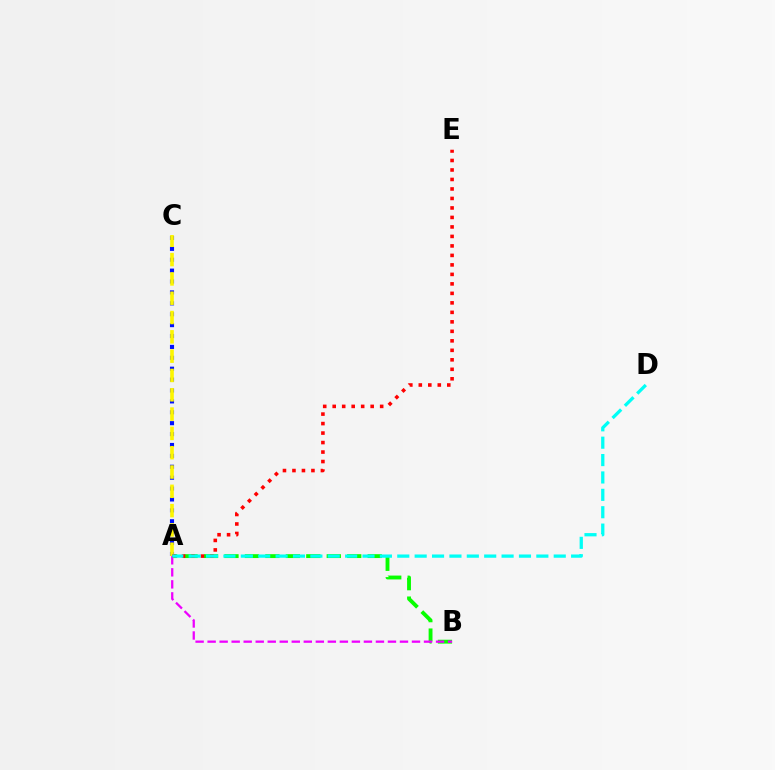{('A', 'B'): [{'color': '#08ff00', 'line_style': 'dashed', 'thickness': 2.78}, {'color': '#ee00ff', 'line_style': 'dashed', 'thickness': 1.63}], ('A', 'C'): [{'color': '#0010ff', 'line_style': 'dotted', 'thickness': 2.96}, {'color': '#fcf500', 'line_style': 'dashed', 'thickness': 2.62}], ('A', 'E'): [{'color': '#ff0000', 'line_style': 'dotted', 'thickness': 2.58}], ('A', 'D'): [{'color': '#00fff6', 'line_style': 'dashed', 'thickness': 2.36}]}